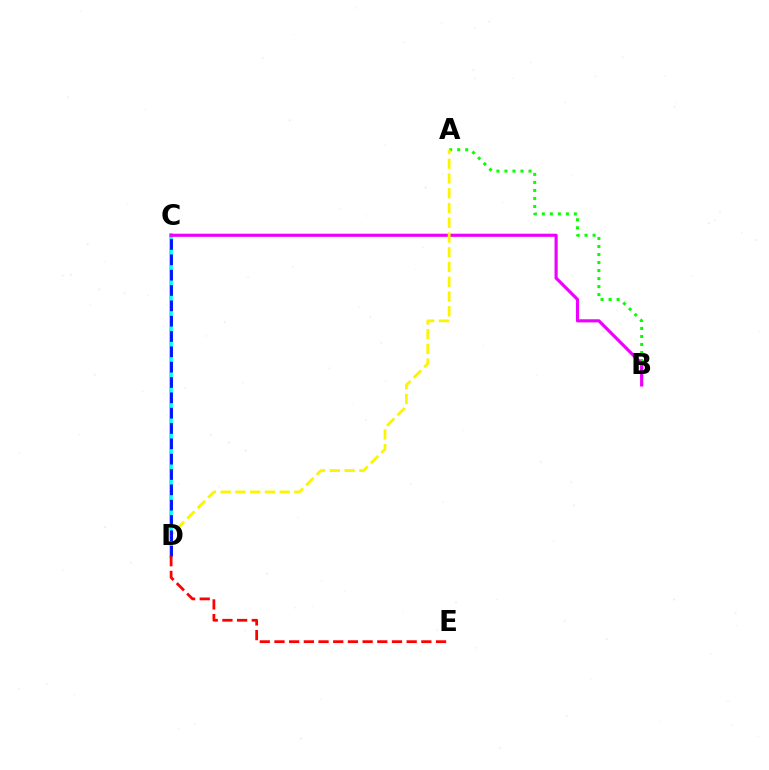{('A', 'B'): [{'color': '#08ff00', 'line_style': 'dotted', 'thickness': 2.18}], ('C', 'D'): [{'color': '#00fff6', 'line_style': 'solid', 'thickness': 2.61}, {'color': '#0010ff', 'line_style': 'dashed', 'thickness': 2.08}], ('B', 'C'): [{'color': '#ee00ff', 'line_style': 'solid', 'thickness': 2.26}], ('A', 'D'): [{'color': '#fcf500', 'line_style': 'dashed', 'thickness': 2.0}], ('D', 'E'): [{'color': '#ff0000', 'line_style': 'dashed', 'thickness': 2.0}]}